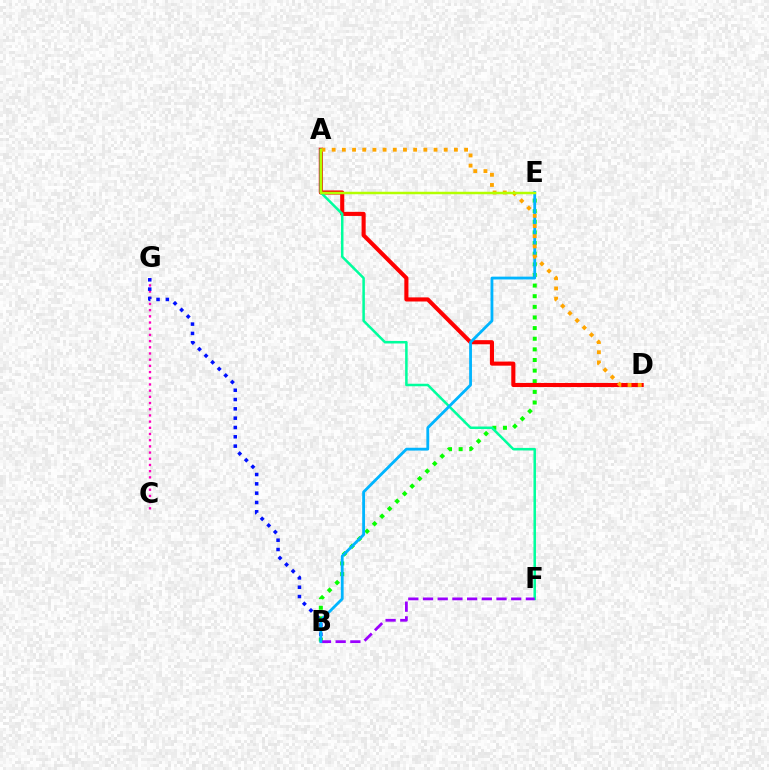{('C', 'G'): [{'color': '#ff00bd', 'line_style': 'dotted', 'thickness': 1.68}], ('B', 'E'): [{'color': '#08ff00', 'line_style': 'dotted', 'thickness': 2.89}, {'color': '#00b5ff', 'line_style': 'solid', 'thickness': 2.03}], ('A', 'D'): [{'color': '#ff0000', 'line_style': 'solid', 'thickness': 2.96}, {'color': '#ffa500', 'line_style': 'dotted', 'thickness': 2.77}], ('A', 'F'): [{'color': '#00ff9d', 'line_style': 'solid', 'thickness': 1.81}], ('B', 'F'): [{'color': '#9b00ff', 'line_style': 'dashed', 'thickness': 2.0}], ('B', 'G'): [{'color': '#0010ff', 'line_style': 'dotted', 'thickness': 2.53}], ('A', 'E'): [{'color': '#b3ff00', 'line_style': 'solid', 'thickness': 1.79}]}